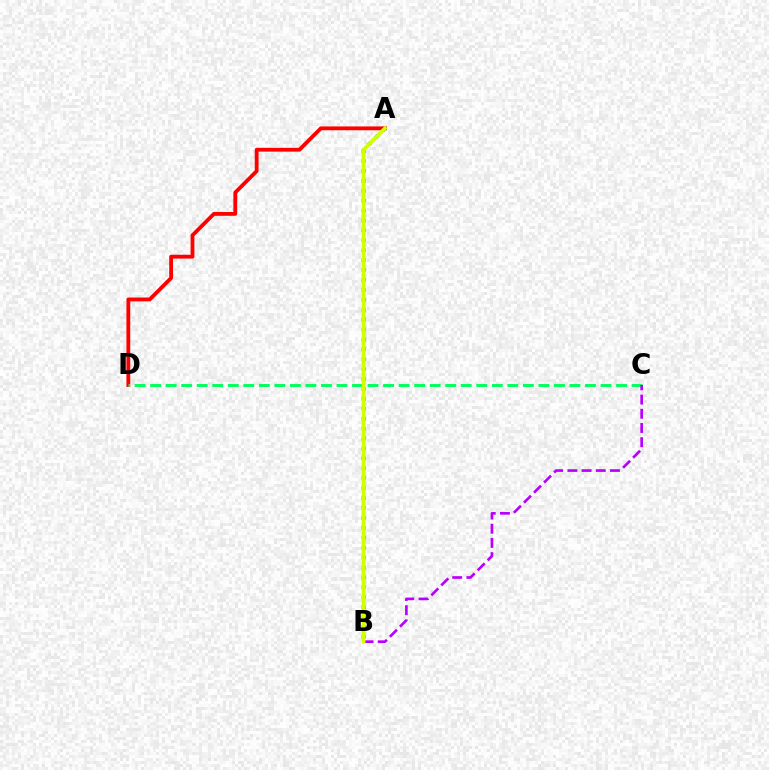{('A', 'B'): [{'color': '#0074ff', 'line_style': 'dotted', 'thickness': 2.69}, {'color': '#d1ff00', 'line_style': 'solid', 'thickness': 2.68}], ('A', 'D'): [{'color': '#ff0000', 'line_style': 'solid', 'thickness': 2.75}], ('C', 'D'): [{'color': '#00ff5c', 'line_style': 'dashed', 'thickness': 2.11}], ('B', 'C'): [{'color': '#b900ff', 'line_style': 'dashed', 'thickness': 1.93}]}